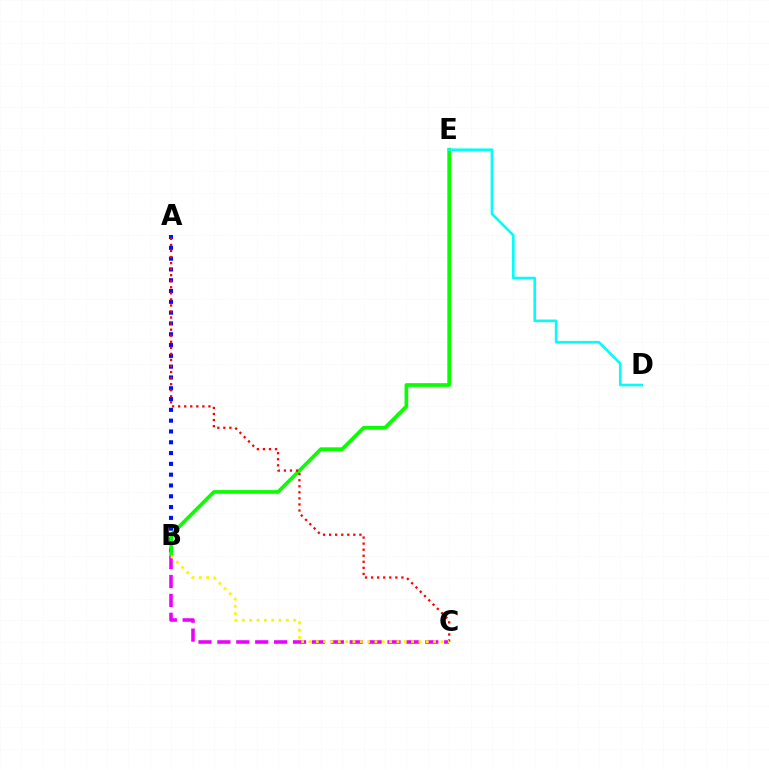{('A', 'B'): [{'color': '#0010ff', 'line_style': 'dotted', 'thickness': 2.93}], ('B', 'E'): [{'color': '#08ff00', 'line_style': 'solid', 'thickness': 2.65}], ('A', 'C'): [{'color': '#ff0000', 'line_style': 'dotted', 'thickness': 1.64}], ('B', 'C'): [{'color': '#ee00ff', 'line_style': 'dashed', 'thickness': 2.57}, {'color': '#fcf500', 'line_style': 'dotted', 'thickness': 1.99}], ('D', 'E'): [{'color': '#00fff6', 'line_style': 'solid', 'thickness': 1.89}]}